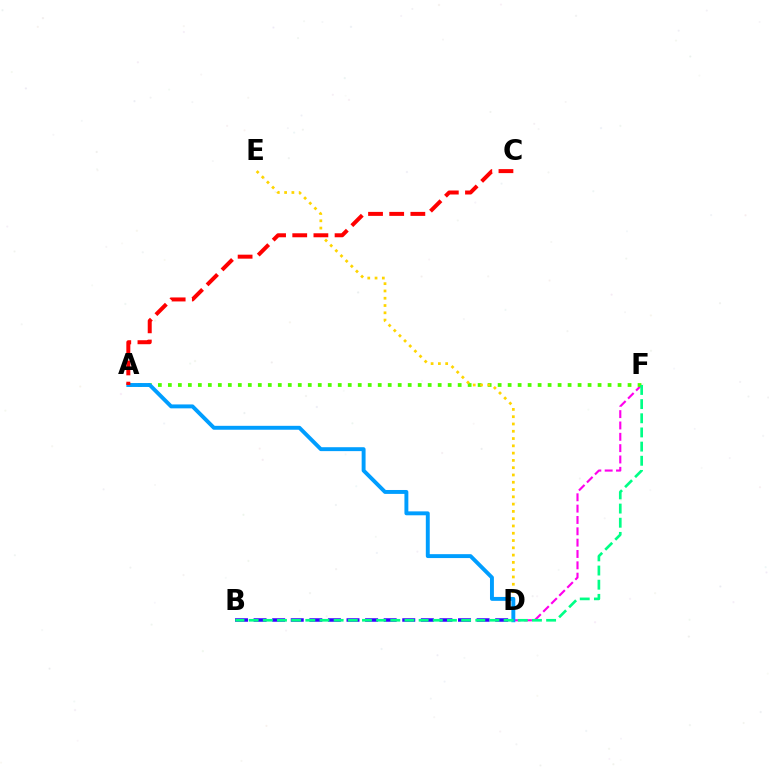{('D', 'F'): [{'color': '#ff00ed', 'line_style': 'dashed', 'thickness': 1.54}], ('B', 'D'): [{'color': '#3700ff', 'line_style': 'dashed', 'thickness': 2.52}], ('A', 'F'): [{'color': '#4fff00', 'line_style': 'dotted', 'thickness': 2.72}], ('D', 'E'): [{'color': '#ffd500', 'line_style': 'dotted', 'thickness': 1.98}], ('A', 'D'): [{'color': '#009eff', 'line_style': 'solid', 'thickness': 2.82}], ('B', 'F'): [{'color': '#00ff86', 'line_style': 'dashed', 'thickness': 1.92}], ('A', 'C'): [{'color': '#ff0000', 'line_style': 'dashed', 'thickness': 2.87}]}